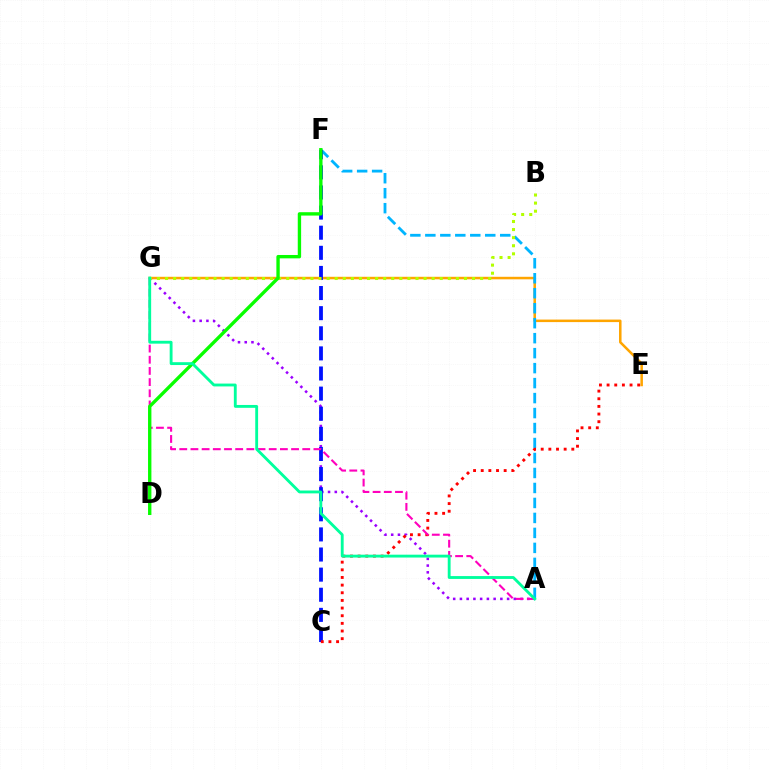{('E', 'G'): [{'color': '#ffa500', 'line_style': 'solid', 'thickness': 1.82}], ('A', 'F'): [{'color': '#00b5ff', 'line_style': 'dashed', 'thickness': 2.04}], ('A', 'G'): [{'color': '#9b00ff', 'line_style': 'dotted', 'thickness': 1.83}, {'color': '#ff00bd', 'line_style': 'dashed', 'thickness': 1.52}, {'color': '#00ff9d', 'line_style': 'solid', 'thickness': 2.05}], ('C', 'F'): [{'color': '#0010ff', 'line_style': 'dashed', 'thickness': 2.73}], ('C', 'E'): [{'color': '#ff0000', 'line_style': 'dotted', 'thickness': 2.08}], ('B', 'G'): [{'color': '#b3ff00', 'line_style': 'dotted', 'thickness': 2.2}], ('D', 'F'): [{'color': '#08ff00', 'line_style': 'solid', 'thickness': 2.42}]}